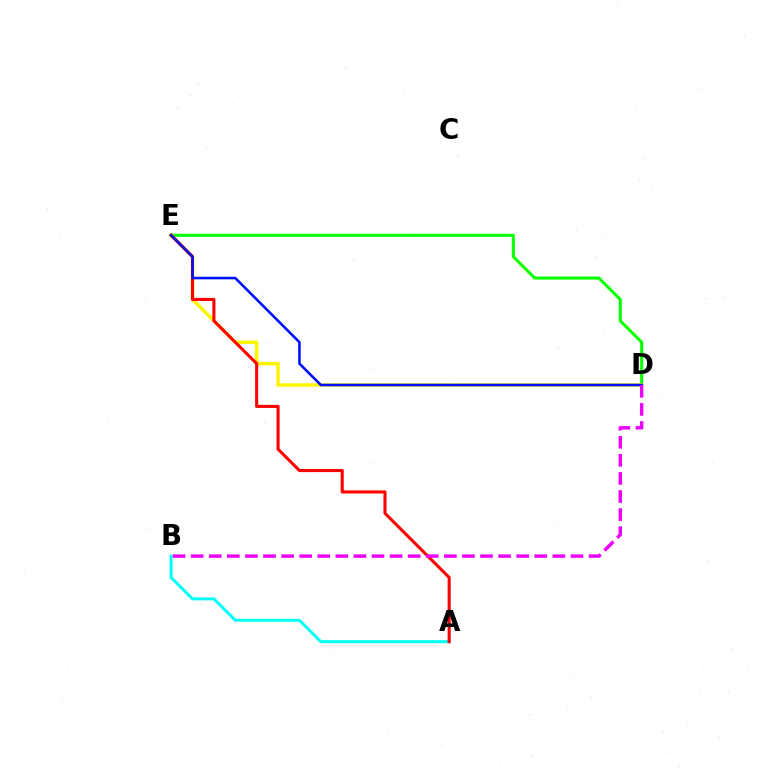{('A', 'B'): [{'color': '#00fff6', 'line_style': 'solid', 'thickness': 2.13}], ('D', 'E'): [{'color': '#08ff00', 'line_style': 'solid', 'thickness': 2.2}, {'color': '#fcf500', 'line_style': 'solid', 'thickness': 2.52}, {'color': '#0010ff', 'line_style': 'solid', 'thickness': 1.86}], ('A', 'E'): [{'color': '#ff0000', 'line_style': 'solid', 'thickness': 2.22}], ('B', 'D'): [{'color': '#ee00ff', 'line_style': 'dashed', 'thickness': 2.46}]}